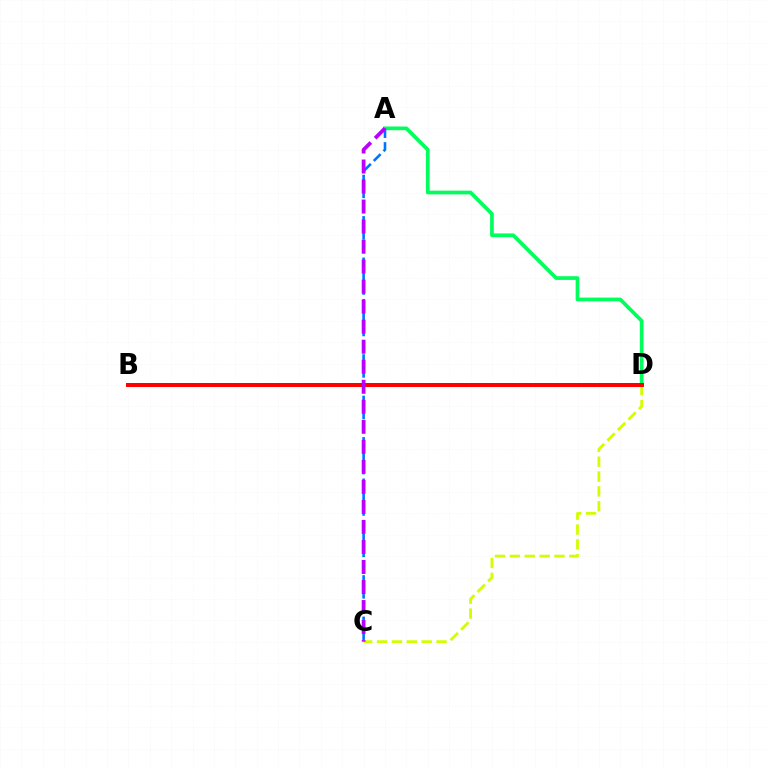{('A', 'D'): [{'color': '#00ff5c', 'line_style': 'solid', 'thickness': 2.67}], ('C', 'D'): [{'color': '#d1ff00', 'line_style': 'dashed', 'thickness': 2.02}], ('B', 'D'): [{'color': '#ff0000', 'line_style': 'solid', 'thickness': 2.88}], ('A', 'C'): [{'color': '#0074ff', 'line_style': 'dashed', 'thickness': 1.88}, {'color': '#b900ff', 'line_style': 'dashed', 'thickness': 2.72}]}